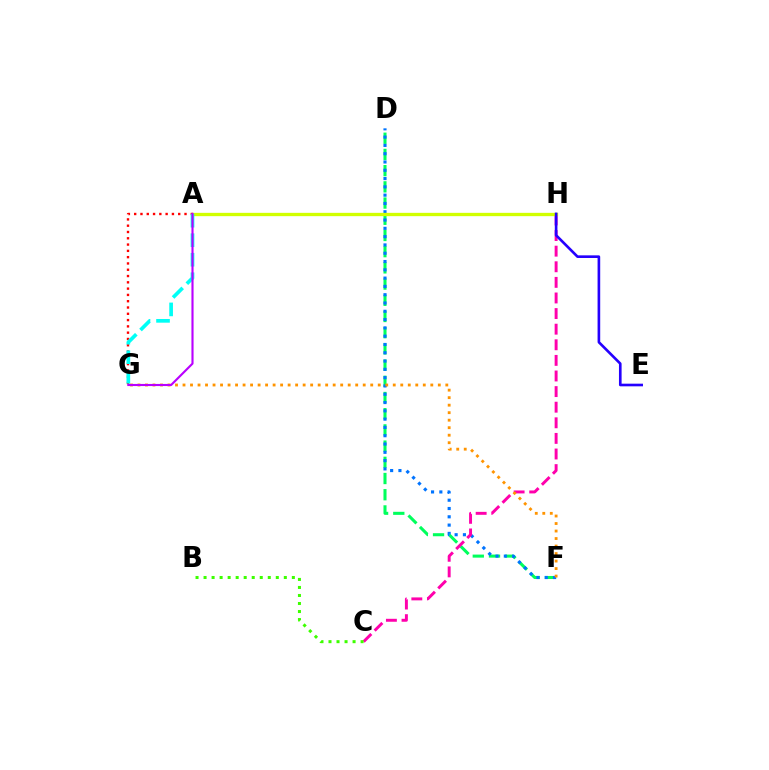{('A', 'G'): [{'color': '#ff0000', 'line_style': 'dotted', 'thickness': 1.71}, {'color': '#00fff6', 'line_style': 'dashed', 'thickness': 2.65}, {'color': '#b900ff', 'line_style': 'solid', 'thickness': 1.53}], ('D', 'F'): [{'color': '#00ff5c', 'line_style': 'dashed', 'thickness': 2.2}, {'color': '#0074ff', 'line_style': 'dotted', 'thickness': 2.25}], ('C', 'H'): [{'color': '#ff00ac', 'line_style': 'dashed', 'thickness': 2.12}], ('A', 'H'): [{'color': '#d1ff00', 'line_style': 'solid', 'thickness': 2.38}], ('F', 'G'): [{'color': '#ff9400', 'line_style': 'dotted', 'thickness': 2.04}], ('B', 'C'): [{'color': '#3dff00', 'line_style': 'dotted', 'thickness': 2.18}], ('E', 'H'): [{'color': '#2500ff', 'line_style': 'solid', 'thickness': 1.9}]}